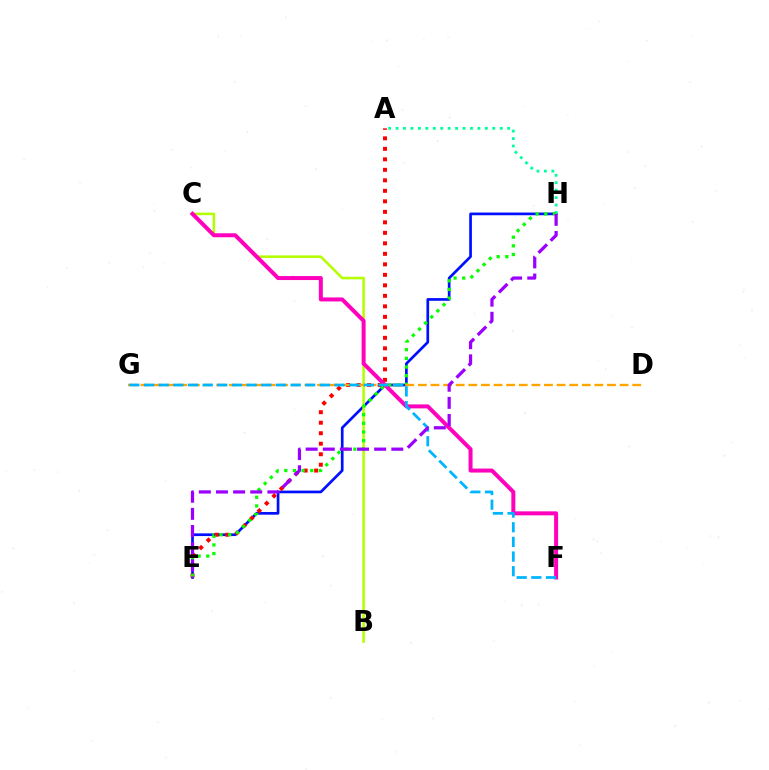{('E', 'H'): [{'color': '#0010ff', 'line_style': 'solid', 'thickness': 1.94}, {'color': '#08ff00', 'line_style': 'dotted', 'thickness': 2.35}, {'color': '#9b00ff', 'line_style': 'dashed', 'thickness': 2.33}], ('B', 'C'): [{'color': '#b3ff00', 'line_style': 'solid', 'thickness': 1.84}], ('A', 'H'): [{'color': '#00ff9d', 'line_style': 'dotted', 'thickness': 2.02}], ('A', 'E'): [{'color': '#ff0000', 'line_style': 'dotted', 'thickness': 2.85}], ('C', 'F'): [{'color': '#ff00bd', 'line_style': 'solid', 'thickness': 2.87}], ('D', 'G'): [{'color': '#ffa500', 'line_style': 'dashed', 'thickness': 1.71}], ('F', 'G'): [{'color': '#00b5ff', 'line_style': 'dashed', 'thickness': 1.99}]}